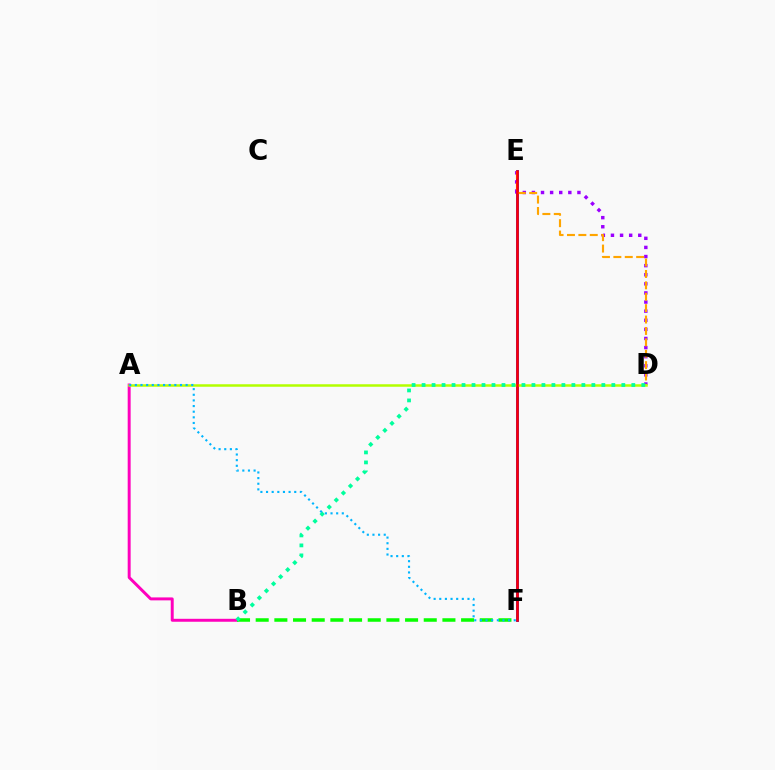{('E', 'F'): [{'color': '#0010ff', 'line_style': 'solid', 'thickness': 1.99}, {'color': '#ff0000', 'line_style': 'solid', 'thickness': 1.84}], ('A', 'B'): [{'color': '#ff00bd', 'line_style': 'solid', 'thickness': 2.13}], ('D', 'E'): [{'color': '#9b00ff', 'line_style': 'dotted', 'thickness': 2.47}, {'color': '#ffa500', 'line_style': 'dashed', 'thickness': 1.55}], ('A', 'D'): [{'color': '#b3ff00', 'line_style': 'solid', 'thickness': 1.8}], ('B', 'F'): [{'color': '#08ff00', 'line_style': 'dashed', 'thickness': 2.54}], ('B', 'D'): [{'color': '#00ff9d', 'line_style': 'dotted', 'thickness': 2.71}], ('A', 'F'): [{'color': '#00b5ff', 'line_style': 'dotted', 'thickness': 1.53}]}